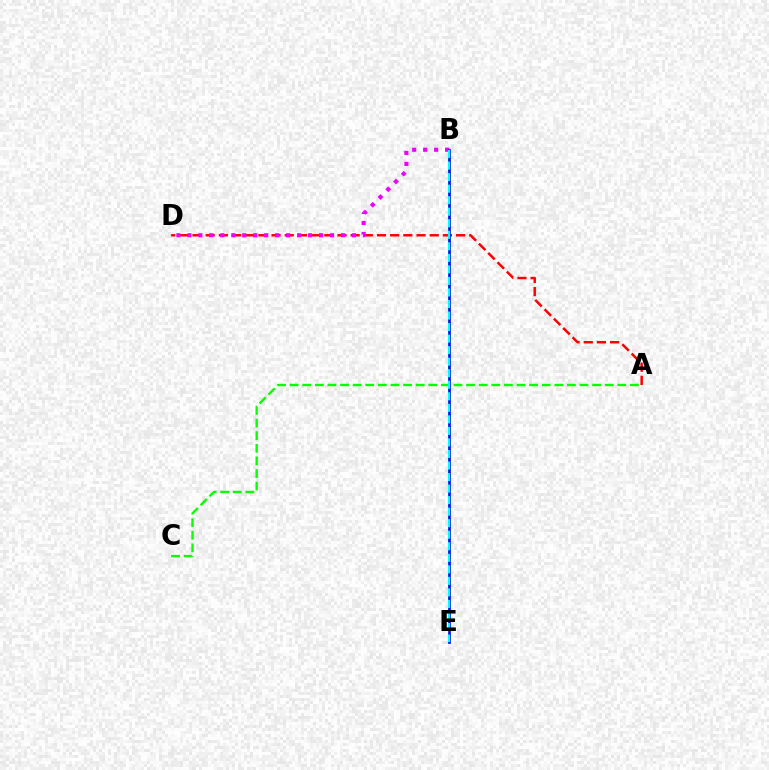{('A', 'C'): [{'color': '#08ff00', 'line_style': 'dashed', 'thickness': 1.71}], ('B', 'E'): [{'color': '#fcf500', 'line_style': 'dashed', 'thickness': 1.85}, {'color': '#0010ff', 'line_style': 'solid', 'thickness': 1.95}, {'color': '#00fff6', 'line_style': 'dashed', 'thickness': 1.57}], ('A', 'D'): [{'color': '#ff0000', 'line_style': 'dashed', 'thickness': 1.79}], ('B', 'D'): [{'color': '#ee00ff', 'line_style': 'dotted', 'thickness': 2.98}]}